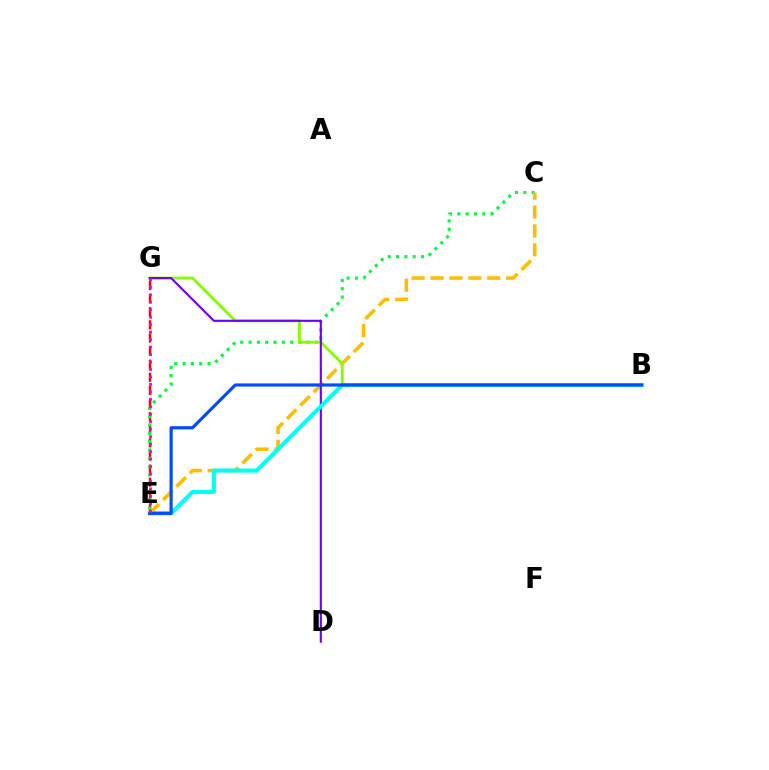{('E', 'G'): [{'color': '#ff0000', 'line_style': 'dashed', 'thickness': 1.78}, {'color': '#ff00cf', 'line_style': 'dotted', 'thickness': 2.03}], ('C', 'E'): [{'color': '#00ff39', 'line_style': 'dotted', 'thickness': 2.26}, {'color': '#ffbd00', 'line_style': 'dashed', 'thickness': 2.57}], ('B', 'G'): [{'color': '#84ff00', 'line_style': 'solid', 'thickness': 2.05}], ('D', 'G'): [{'color': '#7200ff', 'line_style': 'solid', 'thickness': 1.55}], ('B', 'E'): [{'color': '#00fff6', 'line_style': 'solid', 'thickness': 2.92}, {'color': '#004bff', 'line_style': 'solid', 'thickness': 2.28}]}